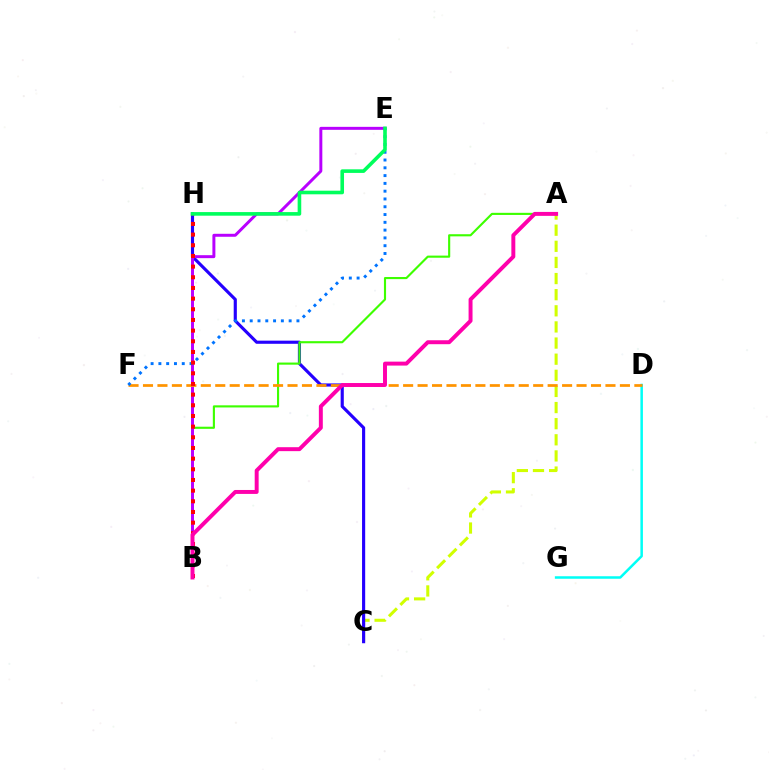{('A', 'C'): [{'color': '#d1ff00', 'line_style': 'dashed', 'thickness': 2.19}], ('C', 'H'): [{'color': '#2500ff', 'line_style': 'solid', 'thickness': 2.26}], ('D', 'G'): [{'color': '#00fff6', 'line_style': 'solid', 'thickness': 1.81}], ('A', 'B'): [{'color': '#3dff00', 'line_style': 'solid', 'thickness': 1.53}, {'color': '#ff00ac', 'line_style': 'solid', 'thickness': 2.84}], ('B', 'E'): [{'color': '#b900ff', 'line_style': 'solid', 'thickness': 2.14}], ('D', 'F'): [{'color': '#ff9400', 'line_style': 'dashed', 'thickness': 1.96}], ('E', 'F'): [{'color': '#0074ff', 'line_style': 'dotted', 'thickness': 2.12}], ('B', 'H'): [{'color': '#ff0000', 'line_style': 'dotted', 'thickness': 2.9}], ('E', 'H'): [{'color': '#00ff5c', 'line_style': 'solid', 'thickness': 2.6}]}